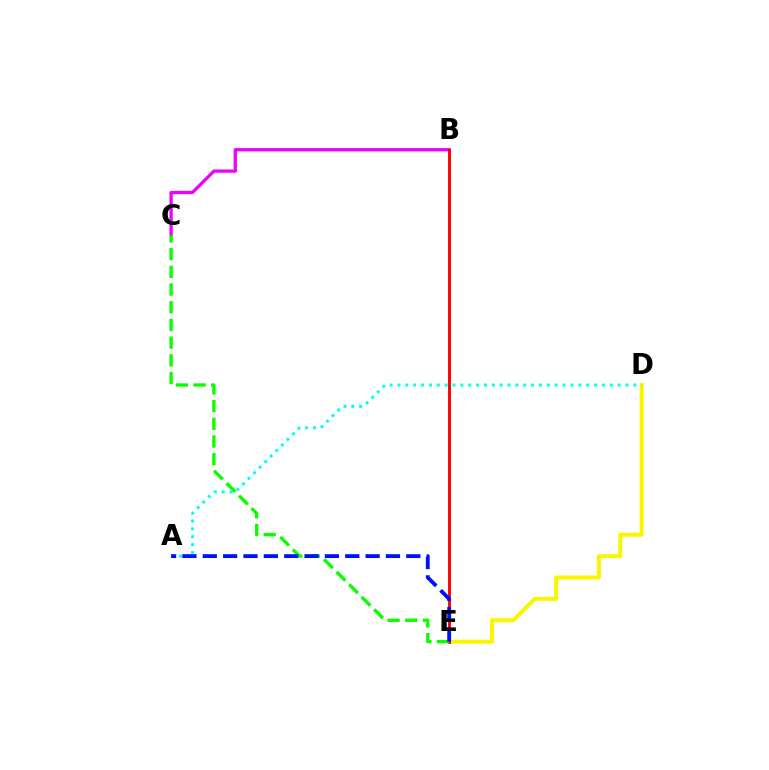{('B', 'C'): [{'color': '#ee00ff', 'line_style': 'solid', 'thickness': 2.35}], ('D', 'E'): [{'color': '#fcf500', 'line_style': 'solid', 'thickness': 2.89}], ('A', 'D'): [{'color': '#00fff6', 'line_style': 'dotted', 'thickness': 2.14}], ('B', 'E'): [{'color': '#ff0000', 'line_style': 'solid', 'thickness': 2.09}], ('C', 'E'): [{'color': '#08ff00', 'line_style': 'dashed', 'thickness': 2.41}], ('A', 'E'): [{'color': '#0010ff', 'line_style': 'dashed', 'thickness': 2.76}]}